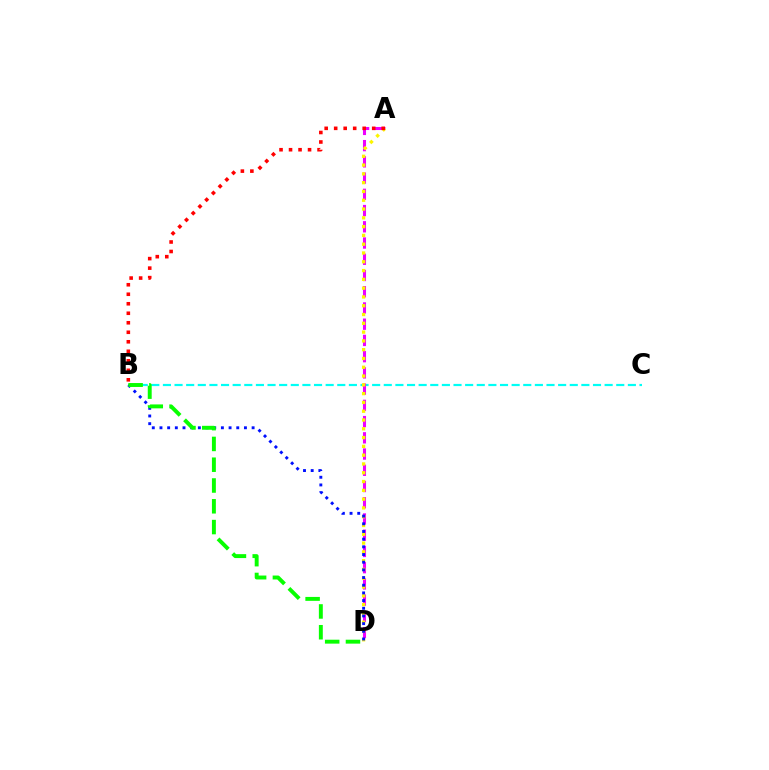{('B', 'C'): [{'color': '#00fff6', 'line_style': 'dashed', 'thickness': 1.58}], ('A', 'D'): [{'color': '#ee00ff', 'line_style': 'dashed', 'thickness': 2.21}, {'color': '#fcf500', 'line_style': 'dotted', 'thickness': 2.39}], ('A', 'B'): [{'color': '#ff0000', 'line_style': 'dotted', 'thickness': 2.58}], ('B', 'D'): [{'color': '#0010ff', 'line_style': 'dotted', 'thickness': 2.09}, {'color': '#08ff00', 'line_style': 'dashed', 'thickness': 2.82}]}